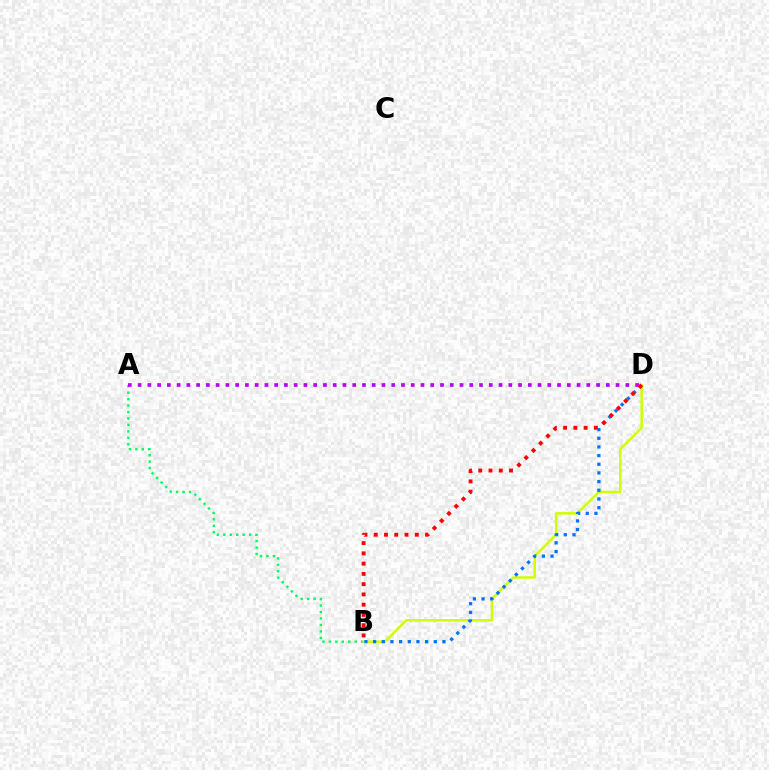{('A', 'B'): [{'color': '#00ff5c', 'line_style': 'dotted', 'thickness': 1.75}], ('B', 'D'): [{'color': '#d1ff00', 'line_style': 'solid', 'thickness': 1.82}, {'color': '#0074ff', 'line_style': 'dotted', 'thickness': 2.36}, {'color': '#ff0000', 'line_style': 'dotted', 'thickness': 2.79}], ('A', 'D'): [{'color': '#b900ff', 'line_style': 'dotted', 'thickness': 2.65}]}